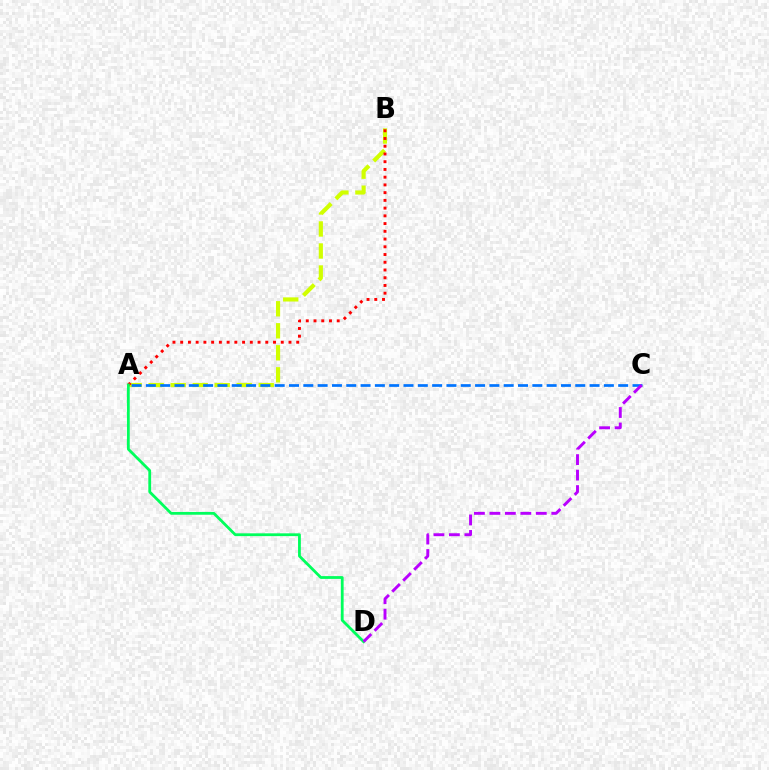{('A', 'B'): [{'color': '#d1ff00', 'line_style': 'dashed', 'thickness': 2.99}, {'color': '#ff0000', 'line_style': 'dotted', 'thickness': 2.1}], ('A', 'C'): [{'color': '#0074ff', 'line_style': 'dashed', 'thickness': 1.94}], ('A', 'D'): [{'color': '#00ff5c', 'line_style': 'solid', 'thickness': 2.01}], ('C', 'D'): [{'color': '#b900ff', 'line_style': 'dashed', 'thickness': 2.1}]}